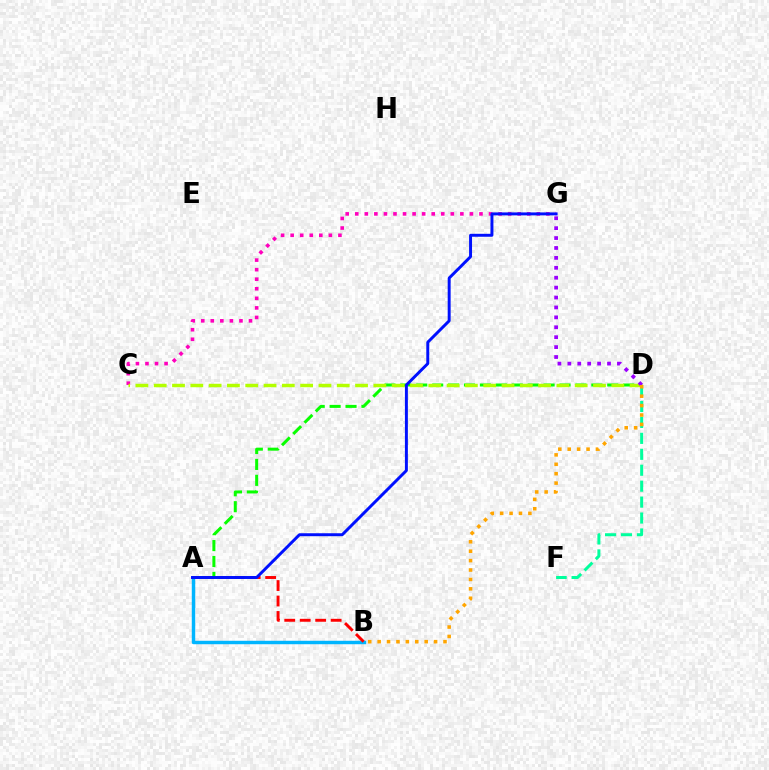{('A', 'D'): [{'color': '#08ff00', 'line_style': 'dashed', 'thickness': 2.16}], ('D', 'F'): [{'color': '#00ff9d', 'line_style': 'dashed', 'thickness': 2.16}], ('C', 'G'): [{'color': '#ff00bd', 'line_style': 'dotted', 'thickness': 2.6}], ('A', 'B'): [{'color': '#00b5ff', 'line_style': 'solid', 'thickness': 2.47}, {'color': '#ff0000', 'line_style': 'dashed', 'thickness': 2.1}], ('C', 'D'): [{'color': '#b3ff00', 'line_style': 'dashed', 'thickness': 2.49}], ('D', 'G'): [{'color': '#9b00ff', 'line_style': 'dotted', 'thickness': 2.69}], ('B', 'D'): [{'color': '#ffa500', 'line_style': 'dotted', 'thickness': 2.56}], ('A', 'G'): [{'color': '#0010ff', 'line_style': 'solid', 'thickness': 2.12}]}